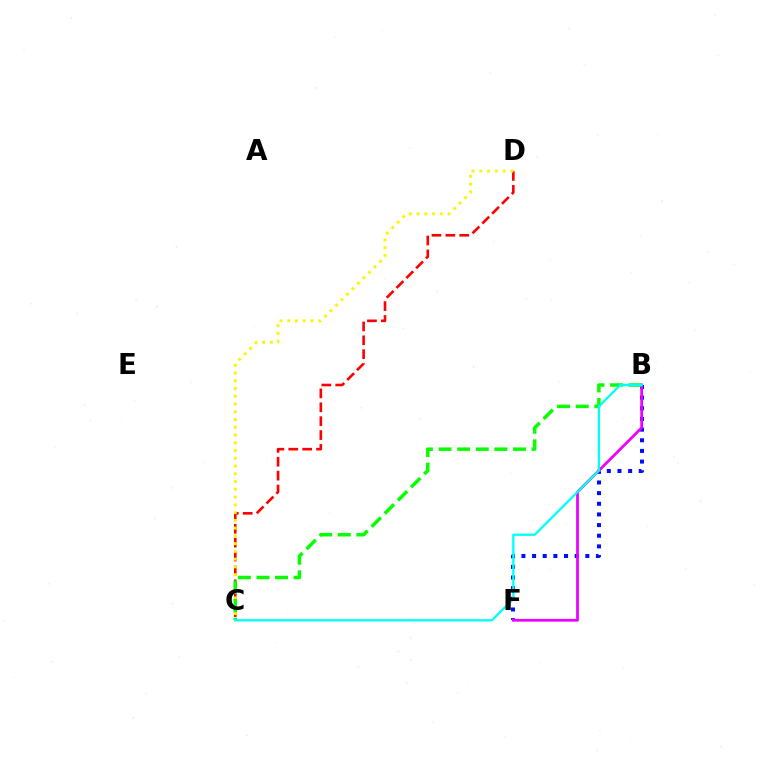{('C', 'D'): [{'color': '#ff0000', 'line_style': 'dashed', 'thickness': 1.89}, {'color': '#fcf500', 'line_style': 'dotted', 'thickness': 2.11}], ('B', 'F'): [{'color': '#0010ff', 'line_style': 'dotted', 'thickness': 2.89}, {'color': '#ee00ff', 'line_style': 'solid', 'thickness': 1.99}], ('B', 'C'): [{'color': '#08ff00', 'line_style': 'dashed', 'thickness': 2.53}, {'color': '#00fff6', 'line_style': 'solid', 'thickness': 1.64}]}